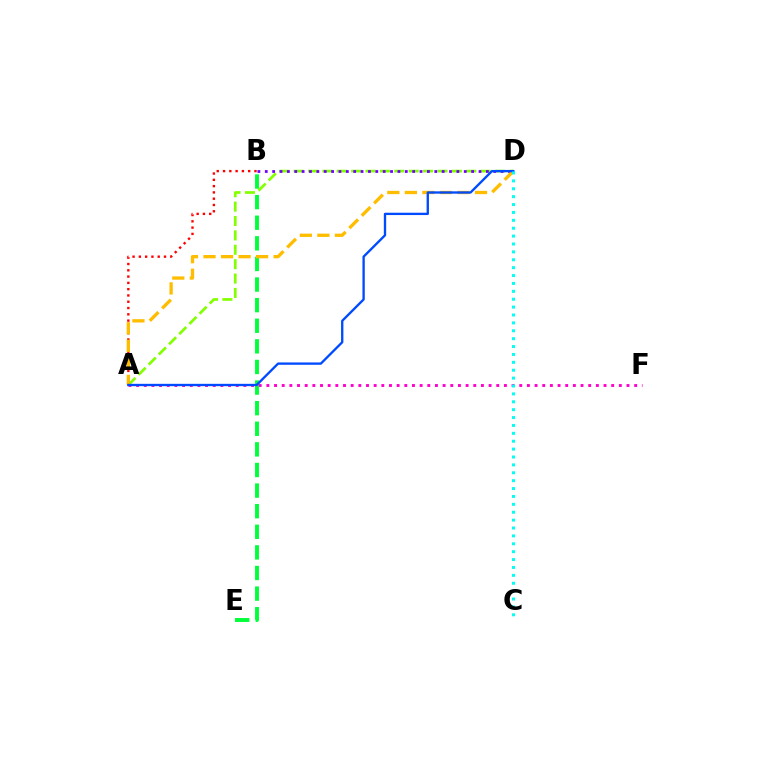{('A', 'D'): [{'color': '#84ff00', 'line_style': 'dashed', 'thickness': 1.95}, {'color': '#ffbd00', 'line_style': 'dashed', 'thickness': 2.38}, {'color': '#004bff', 'line_style': 'solid', 'thickness': 1.68}], ('B', 'E'): [{'color': '#00ff39', 'line_style': 'dashed', 'thickness': 2.8}], ('A', 'B'): [{'color': '#ff0000', 'line_style': 'dotted', 'thickness': 1.71}], ('B', 'D'): [{'color': '#7200ff', 'line_style': 'dotted', 'thickness': 2.0}], ('A', 'F'): [{'color': '#ff00cf', 'line_style': 'dotted', 'thickness': 2.08}], ('C', 'D'): [{'color': '#00fff6', 'line_style': 'dotted', 'thickness': 2.14}]}